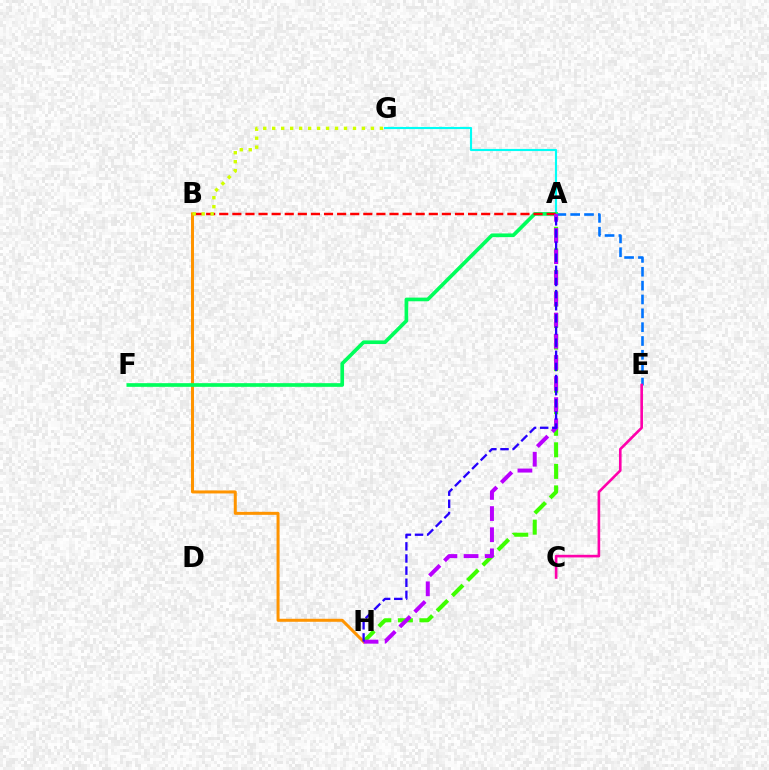{('A', 'H'): [{'color': '#3dff00', 'line_style': 'dashed', 'thickness': 2.93}, {'color': '#b900ff', 'line_style': 'dashed', 'thickness': 2.87}, {'color': '#2500ff', 'line_style': 'dashed', 'thickness': 1.65}], ('A', 'G'): [{'color': '#00fff6', 'line_style': 'solid', 'thickness': 1.54}], ('B', 'H'): [{'color': '#ff9400', 'line_style': 'solid', 'thickness': 2.17}], ('A', 'E'): [{'color': '#0074ff', 'line_style': 'dashed', 'thickness': 1.88}], ('A', 'F'): [{'color': '#00ff5c', 'line_style': 'solid', 'thickness': 2.64}], ('C', 'E'): [{'color': '#ff00ac', 'line_style': 'solid', 'thickness': 1.89}], ('A', 'B'): [{'color': '#ff0000', 'line_style': 'dashed', 'thickness': 1.78}], ('B', 'G'): [{'color': '#d1ff00', 'line_style': 'dotted', 'thickness': 2.44}]}